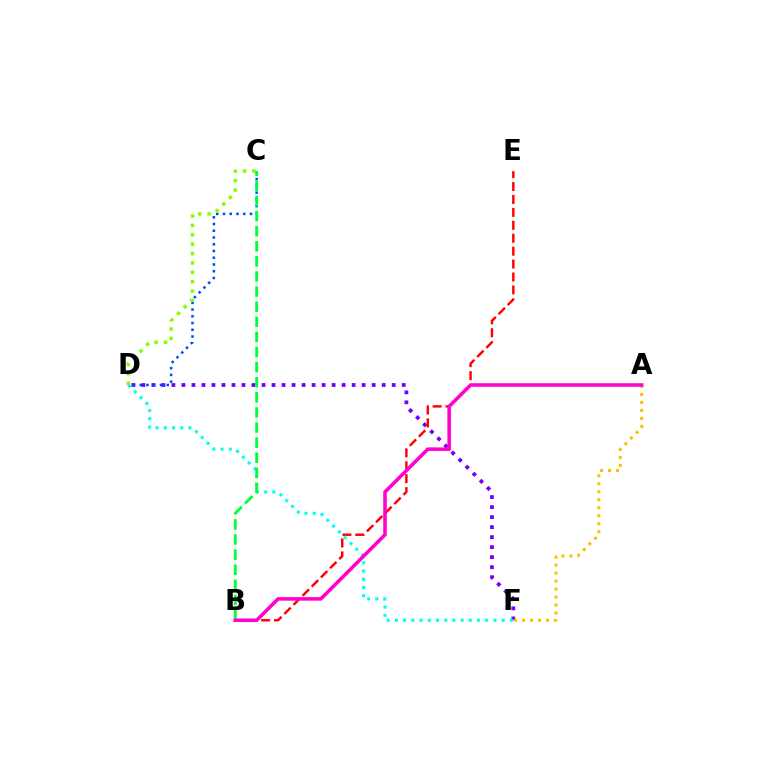{('D', 'F'): [{'color': '#7200ff', 'line_style': 'dotted', 'thickness': 2.72}, {'color': '#00fff6', 'line_style': 'dotted', 'thickness': 2.23}], ('B', 'E'): [{'color': '#ff0000', 'line_style': 'dashed', 'thickness': 1.76}], ('C', 'D'): [{'color': '#004bff', 'line_style': 'dotted', 'thickness': 1.83}, {'color': '#84ff00', 'line_style': 'dotted', 'thickness': 2.55}], ('A', 'F'): [{'color': '#ffbd00', 'line_style': 'dotted', 'thickness': 2.17}], ('B', 'C'): [{'color': '#00ff39', 'line_style': 'dashed', 'thickness': 2.05}], ('A', 'B'): [{'color': '#ff00cf', 'line_style': 'solid', 'thickness': 2.56}]}